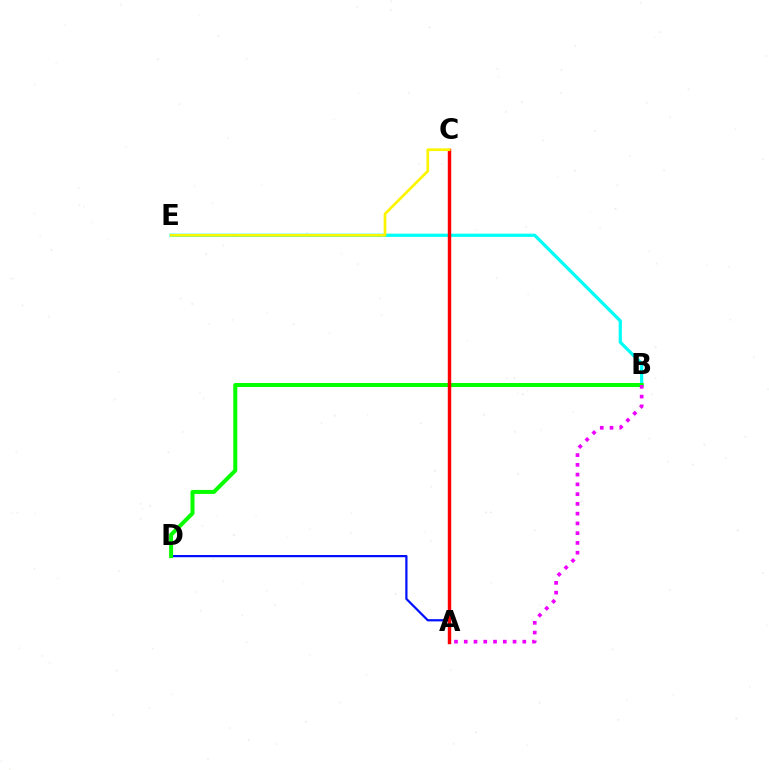{('B', 'E'): [{'color': '#00fff6', 'line_style': 'solid', 'thickness': 2.31}], ('A', 'D'): [{'color': '#0010ff', 'line_style': 'solid', 'thickness': 1.6}], ('B', 'D'): [{'color': '#08ff00', 'line_style': 'solid', 'thickness': 2.89}], ('A', 'C'): [{'color': '#ff0000', 'line_style': 'solid', 'thickness': 2.47}], ('C', 'E'): [{'color': '#fcf500', 'line_style': 'solid', 'thickness': 1.93}], ('A', 'B'): [{'color': '#ee00ff', 'line_style': 'dotted', 'thickness': 2.65}]}